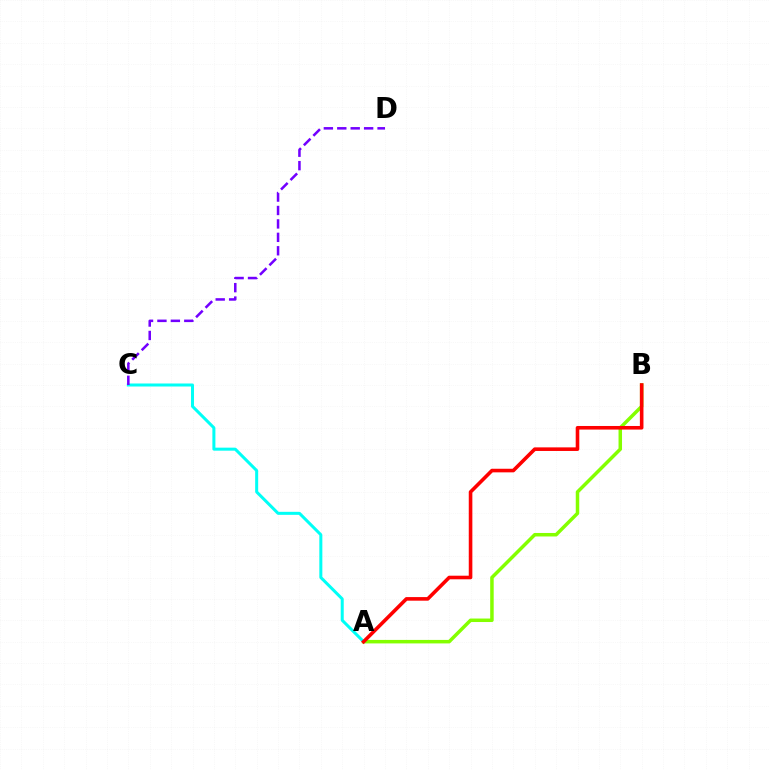{('A', 'B'): [{'color': '#84ff00', 'line_style': 'solid', 'thickness': 2.52}, {'color': '#ff0000', 'line_style': 'solid', 'thickness': 2.59}], ('A', 'C'): [{'color': '#00fff6', 'line_style': 'solid', 'thickness': 2.17}], ('C', 'D'): [{'color': '#7200ff', 'line_style': 'dashed', 'thickness': 1.82}]}